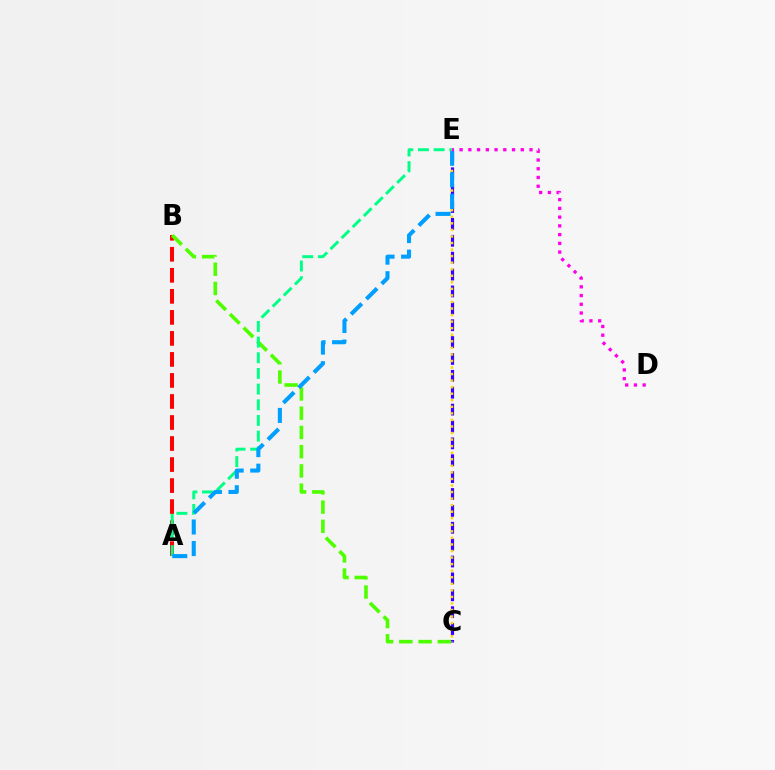{('A', 'B'): [{'color': '#ff0000', 'line_style': 'dashed', 'thickness': 2.86}], ('B', 'C'): [{'color': '#4fff00', 'line_style': 'dashed', 'thickness': 2.61}], ('A', 'E'): [{'color': '#00ff86', 'line_style': 'dashed', 'thickness': 2.13}, {'color': '#009eff', 'line_style': 'dashed', 'thickness': 2.93}], ('C', 'E'): [{'color': '#3700ff', 'line_style': 'dashed', 'thickness': 2.29}, {'color': '#ffd500', 'line_style': 'dotted', 'thickness': 1.78}], ('D', 'E'): [{'color': '#ff00ed', 'line_style': 'dotted', 'thickness': 2.37}]}